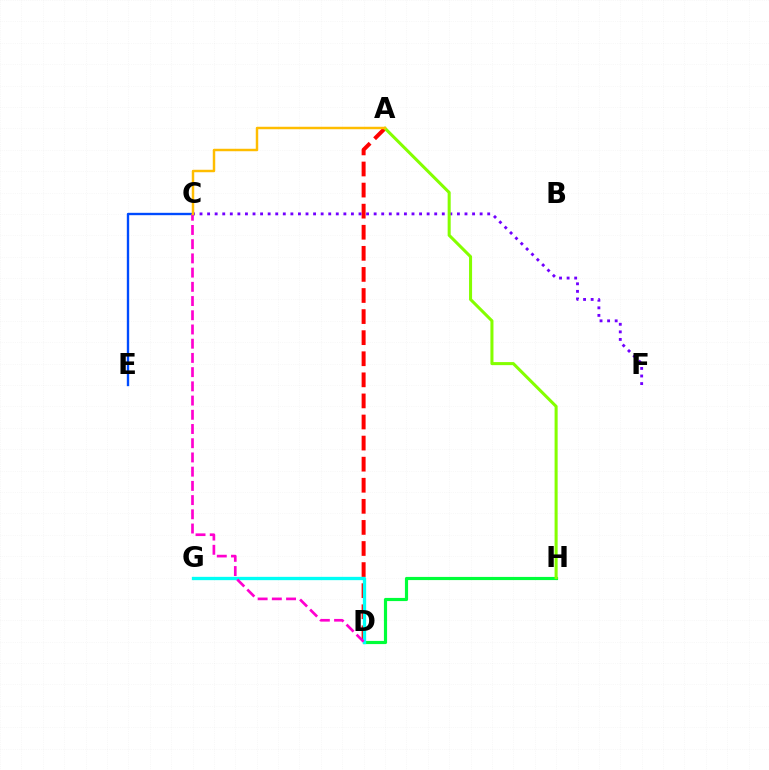{('D', 'H'): [{'color': '#00ff39', 'line_style': 'solid', 'thickness': 2.28}], ('A', 'D'): [{'color': '#ff0000', 'line_style': 'dashed', 'thickness': 2.86}], ('C', 'E'): [{'color': '#004bff', 'line_style': 'solid', 'thickness': 1.71}], ('D', 'G'): [{'color': '#00fff6', 'line_style': 'solid', 'thickness': 2.38}], ('C', 'D'): [{'color': '#ff00cf', 'line_style': 'dashed', 'thickness': 1.93}], ('C', 'F'): [{'color': '#7200ff', 'line_style': 'dotted', 'thickness': 2.06}], ('A', 'H'): [{'color': '#84ff00', 'line_style': 'solid', 'thickness': 2.19}], ('A', 'C'): [{'color': '#ffbd00', 'line_style': 'solid', 'thickness': 1.77}]}